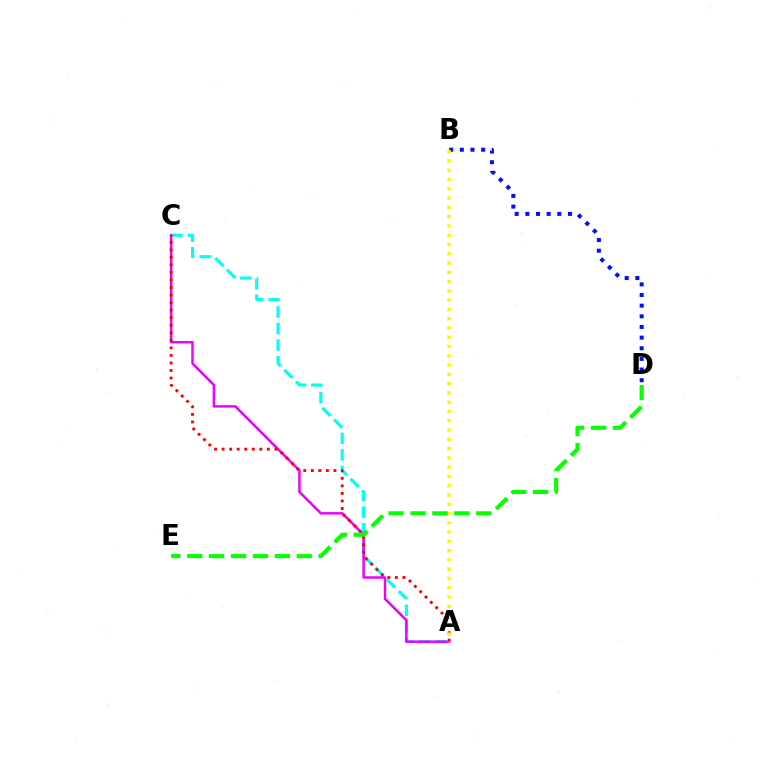{('A', 'C'): [{'color': '#00fff6', 'line_style': 'dashed', 'thickness': 2.25}, {'color': '#ee00ff', 'line_style': 'solid', 'thickness': 1.79}, {'color': '#ff0000', 'line_style': 'dotted', 'thickness': 2.05}], ('B', 'D'): [{'color': '#0010ff', 'line_style': 'dotted', 'thickness': 2.89}], ('A', 'B'): [{'color': '#fcf500', 'line_style': 'dotted', 'thickness': 2.52}], ('D', 'E'): [{'color': '#08ff00', 'line_style': 'dashed', 'thickness': 2.98}]}